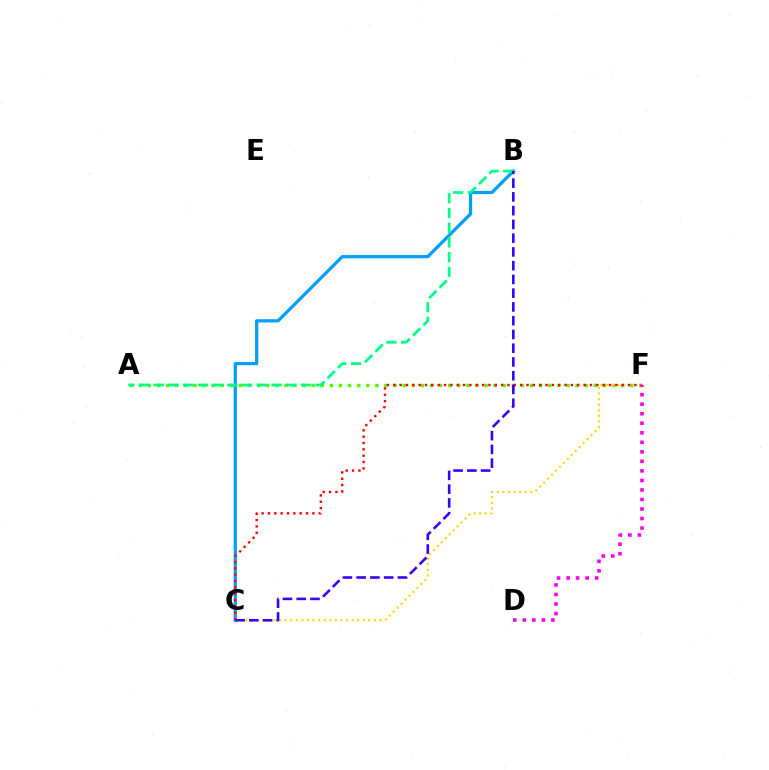{('B', 'C'): [{'color': '#009eff', 'line_style': 'solid', 'thickness': 2.33}, {'color': '#3700ff', 'line_style': 'dashed', 'thickness': 1.87}], ('A', 'F'): [{'color': '#4fff00', 'line_style': 'dotted', 'thickness': 2.47}], ('C', 'F'): [{'color': '#ffd500', 'line_style': 'dotted', 'thickness': 1.52}, {'color': '#ff0000', 'line_style': 'dotted', 'thickness': 1.72}], ('A', 'B'): [{'color': '#00ff86', 'line_style': 'dashed', 'thickness': 2.0}], ('D', 'F'): [{'color': '#ff00ed', 'line_style': 'dotted', 'thickness': 2.59}]}